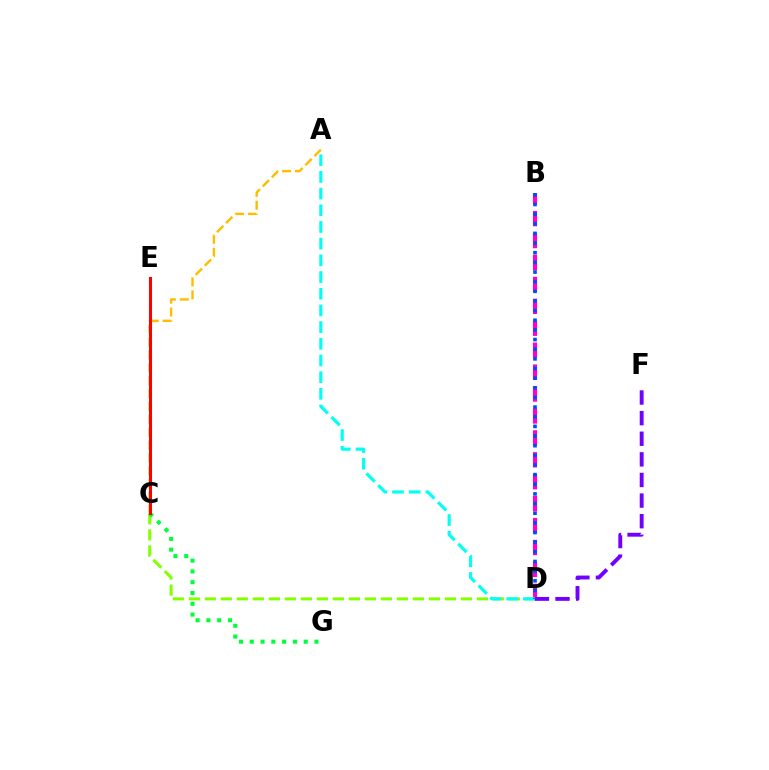{('B', 'D'): [{'color': '#ff00cf', 'line_style': 'dashed', 'thickness': 2.98}, {'color': '#004bff', 'line_style': 'dotted', 'thickness': 2.62}], ('C', 'D'): [{'color': '#84ff00', 'line_style': 'dashed', 'thickness': 2.17}], ('A', 'C'): [{'color': '#ffbd00', 'line_style': 'dashed', 'thickness': 1.75}], ('D', 'F'): [{'color': '#7200ff', 'line_style': 'dashed', 'thickness': 2.8}], ('A', 'D'): [{'color': '#00fff6', 'line_style': 'dashed', 'thickness': 2.27}], ('C', 'G'): [{'color': '#00ff39', 'line_style': 'dotted', 'thickness': 2.93}], ('C', 'E'): [{'color': '#ff0000', 'line_style': 'solid', 'thickness': 2.19}]}